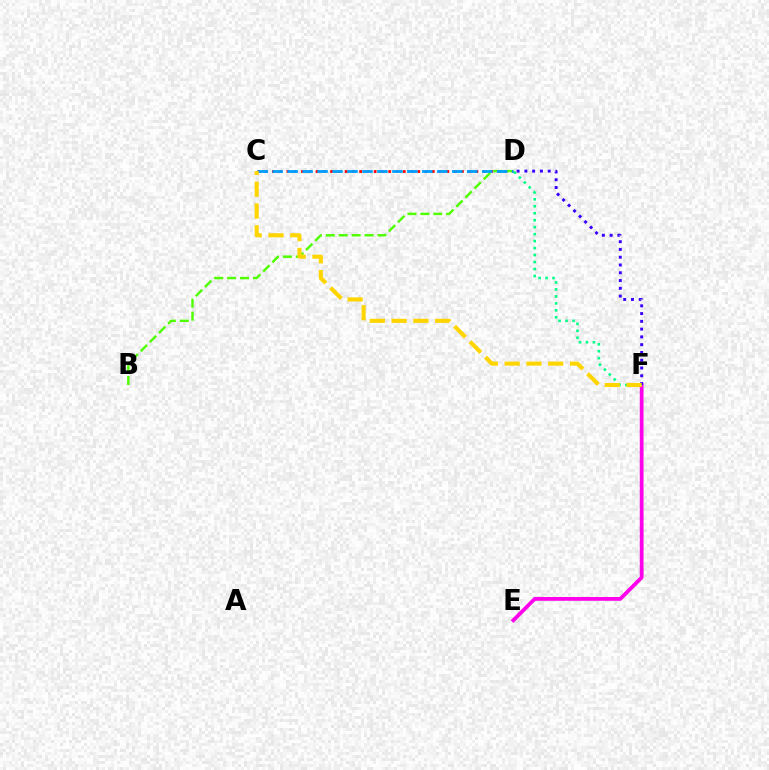{('E', 'F'): [{'color': '#ff00ed', 'line_style': 'solid', 'thickness': 2.72}], ('C', 'D'): [{'color': '#ff0000', 'line_style': 'dotted', 'thickness': 1.98}, {'color': '#009eff', 'line_style': 'dashed', 'thickness': 2.03}], ('D', 'F'): [{'color': '#3700ff', 'line_style': 'dotted', 'thickness': 2.11}, {'color': '#00ff86', 'line_style': 'dotted', 'thickness': 1.89}], ('B', 'D'): [{'color': '#4fff00', 'line_style': 'dashed', 'thickness': 1.76}], ('C', 'F'): [{'color': '#ffd500', 'line_style': 'dashed', 'thickness': 2.96}]}